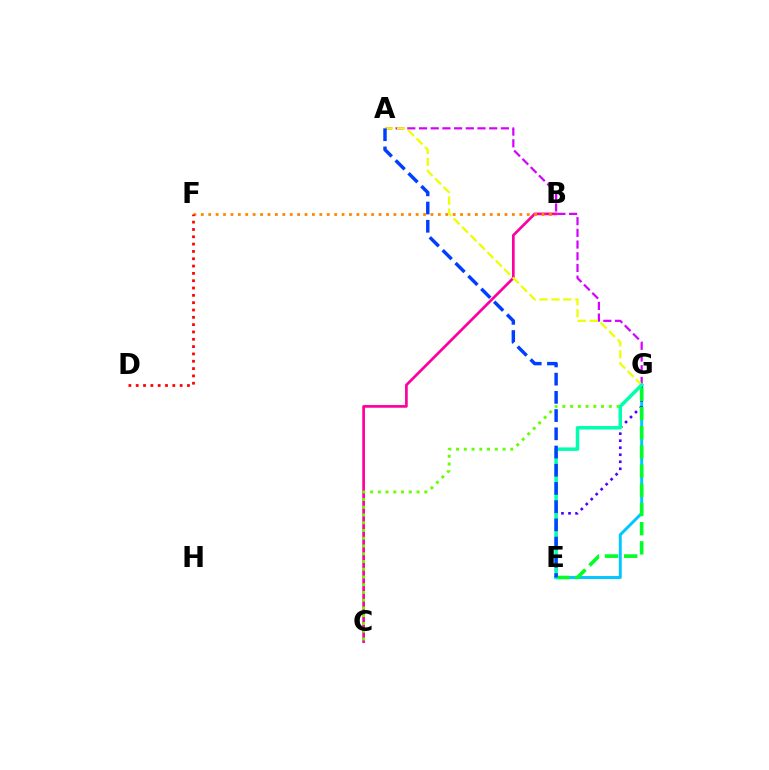{('A', 'G'): [{'color': '#d600ff', 'line_style': 'dashed', 'thickness': 1.59}, {'color': '#eeff00', 'line_style': 'dashed', 'thickness': 1.62}], ('B', 'C'): [{'color': '#ff00a0', 'line_style': 'solid', 'thickness': 1.94}], ('E', 'G'): [{'color': '#00c7ff', 'line_style': 'solid', 'thickness': 2.13}, {'color': '#4f00ff', 'line_style': 'dotted', 'thickness': 1.91}, {'color': '#00ff27', 'line_style': 'dashed', 'thickness': 2.61}, {'color': '#00ffaf', 'line_style': 'solid', 'thickness': 2.52}], ('C', 'G'): [{'color': '#66ff00', 'line_style': 'dotted', 'thickness': 2.11}], ('B', 'F'): [{'color': '#ff8800', 'line_style': 'dotted', 'thickness': 2.01}], ('D', 'F'): [{'color': '#ff0000', 'line_style': 'dotted', 'thickness': 1.99}], ('A', 'E'): [{'color': '#003fff', 'line_style': 'dashed', 'thickness': 2.47}]}